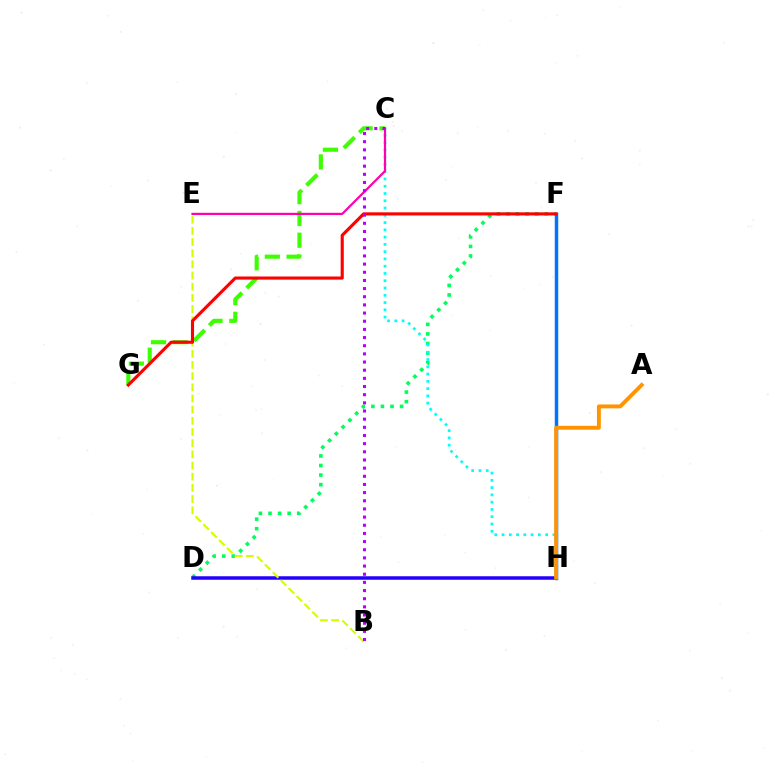{('D', 'F'): [{'color': '#00ff5c', 'line_style': 'dotted', 'thickness': 2.6}], ('D', 'H'): [{'color': '#2500ff', 'line_style': 'solid', 'thickness': 2.52}], ('C', 'H'): [{'color': '#00fff6', 'line_style': 'dotted', 'thickness': 1.98}], ('F', 'H'): [{'color': '#0074ff', 'line_style': 'solid', 'thickness': 2.51}], ('B', 'E'): [{'color': '#d1ff00', 'line_style': 'dashed', 'thickness': 1.52}], ('C', 'G'): [{'color': '#3dff00', 'line_style': 'dashed', 'thickness': 2.96}], ('C', 'E'): [{'color': '#ff00ac', 'line_style': 'solid', 'thickness': 1.59}], ('F', 'G'): [{'color': '#ff0000', 'line_style': 'solid', 'thickness': 2.24}], ('A', 'H'): [{'color': '#ff9400', 'line_style': 'solid', 'thickness': 2.81}], ('B', 'C'): [{'color': '#b900ff', 'line_style': 'dotted', 'thickness': 2.22}]}